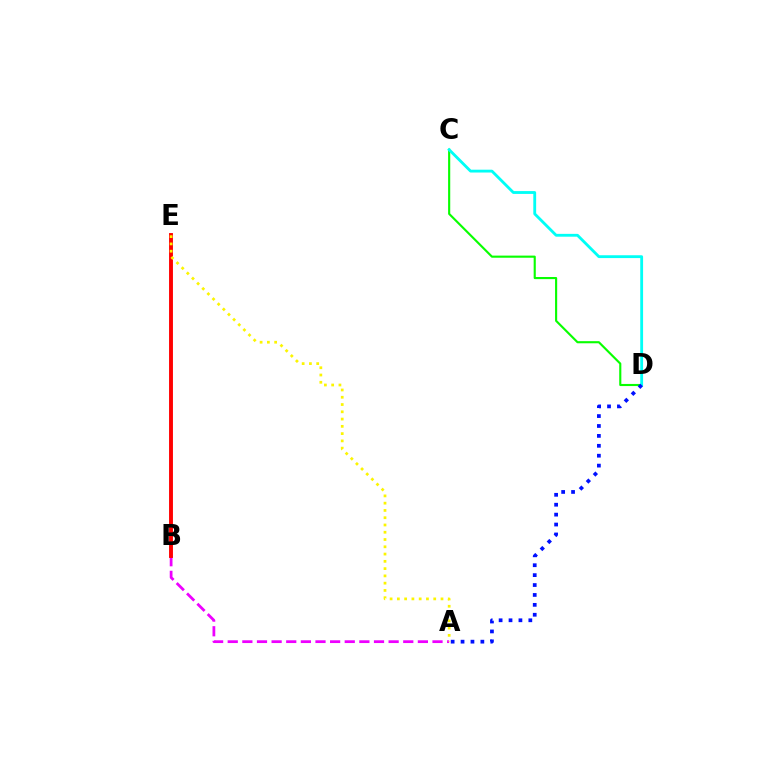{('C', 'D'): [{'color': '#08ff00', 'line_style': 'solid', 'thickness': 1.53}, {'color': '#00fff6', 'line_style': 'solid', 'thickness': 2.04}], ('A', 'B'): [{'color': '#ee00ff', 'line_style': 'dashed', 'thickness': 1.99}], ('A', 'D'): [{'color': '#0010ff', 'line_style': 'dotted', 'thickness': 2.69}], ('B', 'E'): [{'color': '#ff0000', 'line_style': 'solid', 'thickness': 2.8}], ('A', 'E'): [{'color': '#fcf500', 'line_style': 'dotted', 'thickness': 1.98}]}